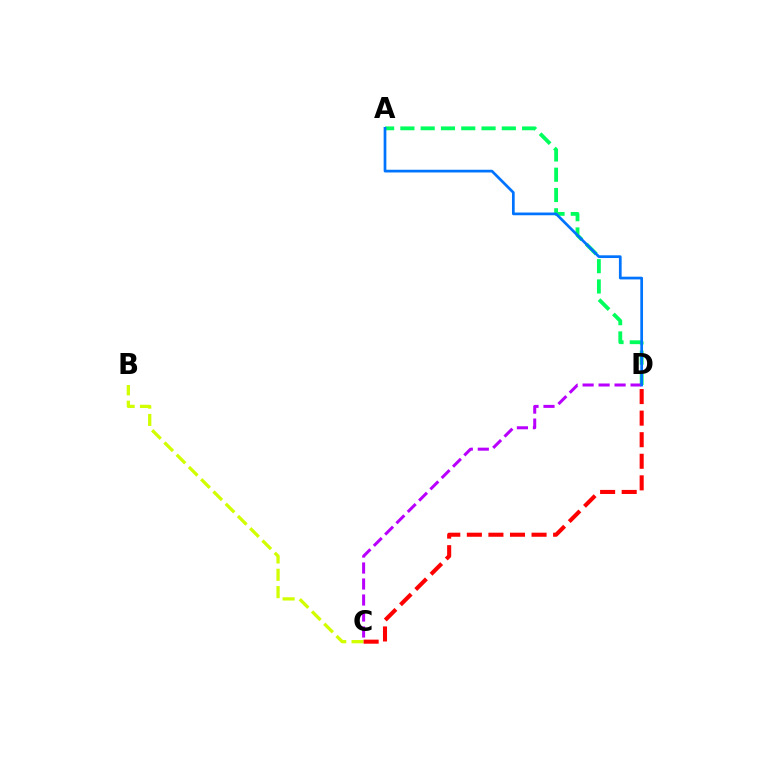{('A', 'D'): [{'color': '#00ff5c', 'line_style': 'dashed', 'thickness': 2.76}, {'color': '#0074ff', 'line_style': 'solid', 'thickness': 1.96}], ('B', 'C'): [{'color': '#d1ff00', 'line_style': 'dashed', 'thickness': 2.35}], ('C', 'D'): [{'color': '#ff0000', 'line_style': 'dashed', 'thickness': 2.93}, {'color': '#b900ff', 'line_style': 'dashed', 'thickness': 2.17}]}